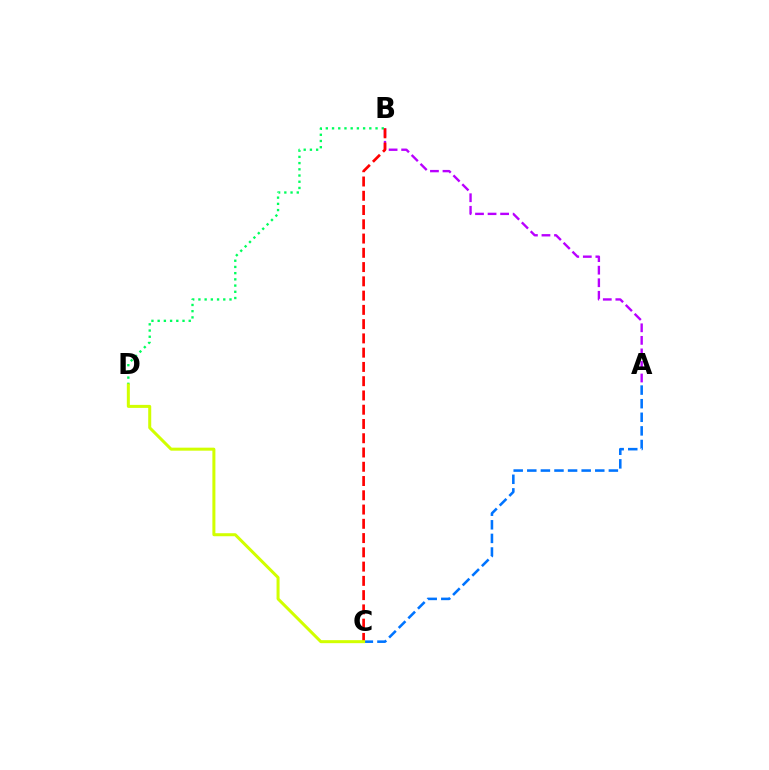{('A', 'C'): [{'color': '#0074ff', 'line_style': 'dashed', 'thickness': 1.85}], ('A', 'B'): [{'color': '#b900ff', 'line_style': 'dashed', 'thickness': 1.71}], ('B', 'D'): [{'color': '#00ff5c', 'line_style': 'dotted', 'thickness': 1.69}], ('B', 'C'): [{'color': '#ff0000', 'line_style': 'dashed', 'thickness': 1.94}], ('C', 'D'): [{'color': '#d1ff00', 'line_style': 'solid', 'thickness': 2.17}]}